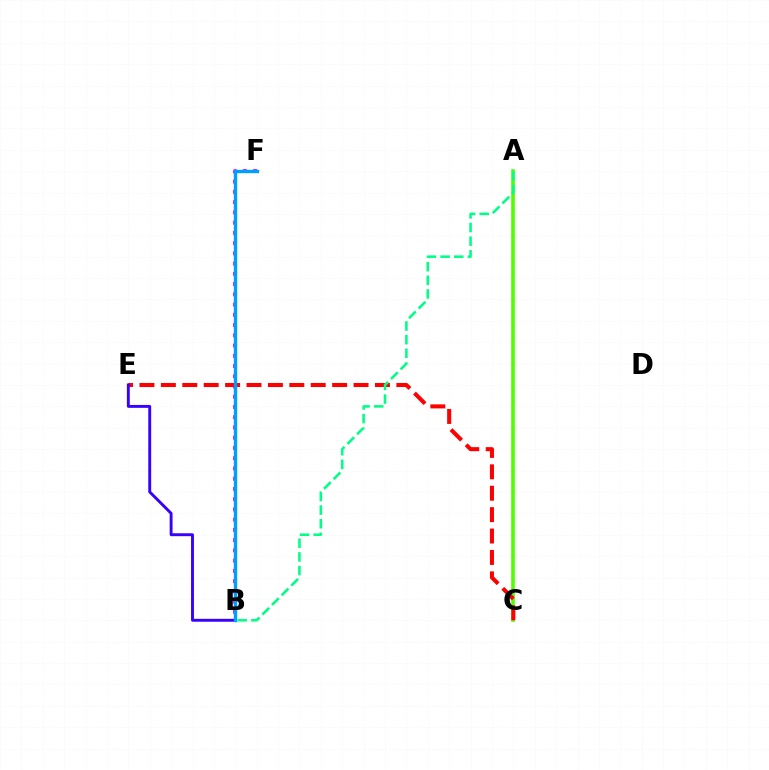{('A', 'C'): [{'color': '#4fff00', 'line_style': 'solid', 'thickness': 2.6}], ('B', 'F'): [{'color': '#ff00ed', 'line_style': 'dotted', 'thickness': 2.78}, {'color': '#ffd500', 'line_style': 'solid', 'thickness': 1.92}, {'color': '#009eff', 'line_style': 'solid', 'thickness': 2.43}], ('C', 'E'): [{'color': '#ff0000', 'line_style': 'dashed', 'thickness': 2.91}], ('B', 'E'): [{'color': '#3700ff', 'line_style': 'solid', 'thickness': 2.09}], ('A', 'B'): [{'color': '#00ff86', 'line_style': 'dashed', 'thickness': 1.85}]}